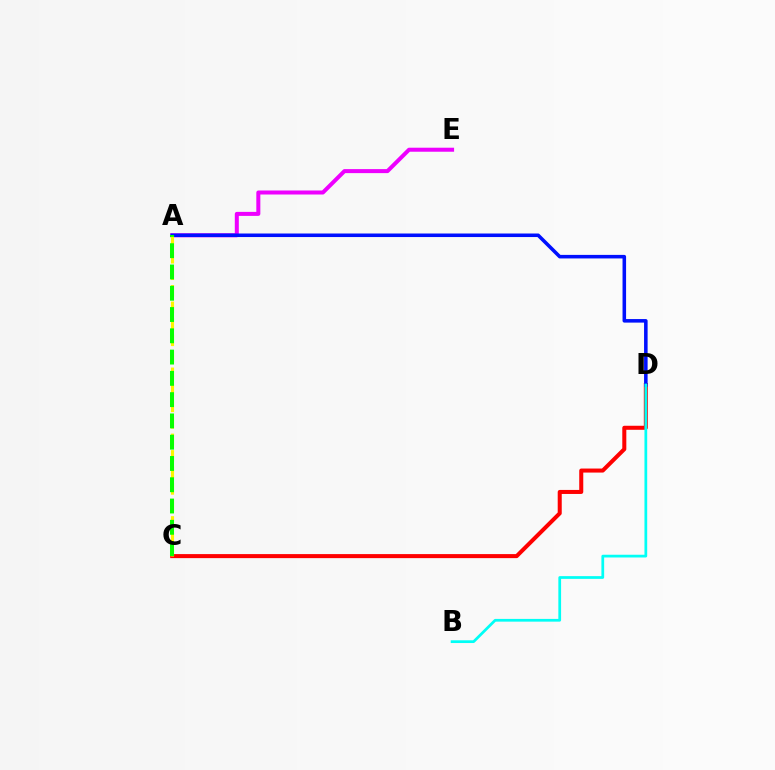{('A', 'E'): [{'color': '#ee00ff', 'line_style': 'solid', 'thickness': 2.89}], ('C', 'D'): [{'color': '#ff0000', 'line_style': 'solid', 'thickness': 2.9}], ('A', 'D'): [{'color': '#0010ff', 'line_style': 'solid', 'thickness': 2.56}], ('A', 'C'): [{'color': '#fcf500', 'line_style': 'dashed', 'thickness': 2.24}, {'color': '#08ff00', 'line_style': 'dashed', 'thickness': 2.89}], ('B', 'D'): [{'color': '#00fff6', 'line_style': 'solid', 'thickness': 1.97}]}